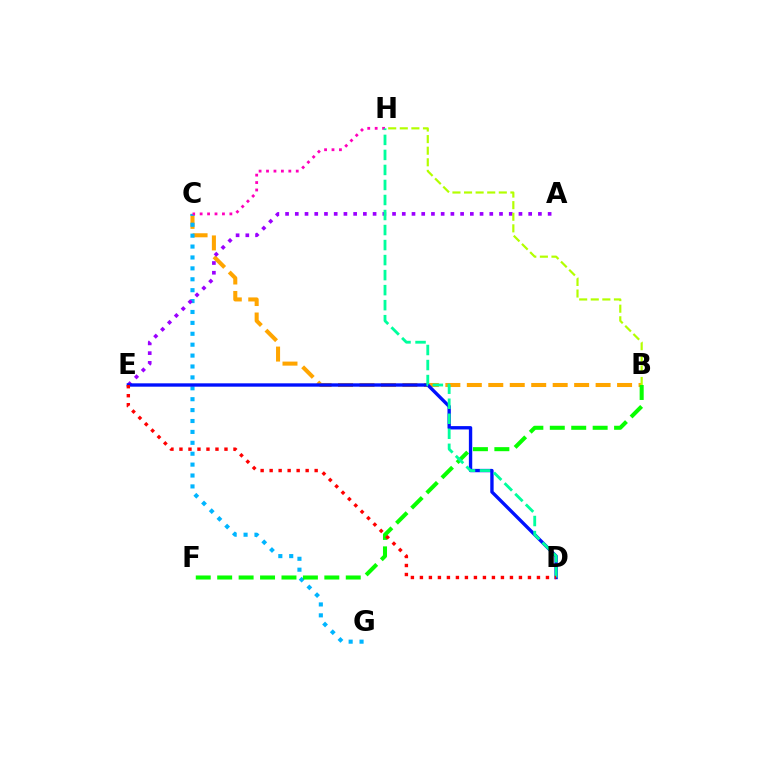{('B', 'C'): [{'color': '#ffa500', 'line_style': 'dashed', 'thickness': 2.92}], ('C', 'G'): [{'color': '#00b5ff', 'line_style': 'dotted', 'thickness': 2.96}], ('C', 'H'): [{'color': '#ff00bd', 'line_style': 'dotted', 'thickness': 2.02}], ('A', 'E'): [{'color': '#9b00ff', 'line_style': 'dotted', 'thickness': 2.64}], ('D', 'E'): [{'color': '#0010ff', 'line_style': 'solid', 'thickness': 2.42}, {'color': '#ff0000', 'line_style': 'dotted', 'thickness': 2.45}], ('B', 'F'): [{'color': '#08ff00', 'line_style': 'dashed', 'thickness': 2.91}], ('D', 'H'): [{'color': '#00ff9d', 'line_style': 'dashed', 'thickness': 2.04}], ('B', 'H'): [{'color': '#b3ff00', 'line_style': 'dashed', 'thickness': 1.57}]}